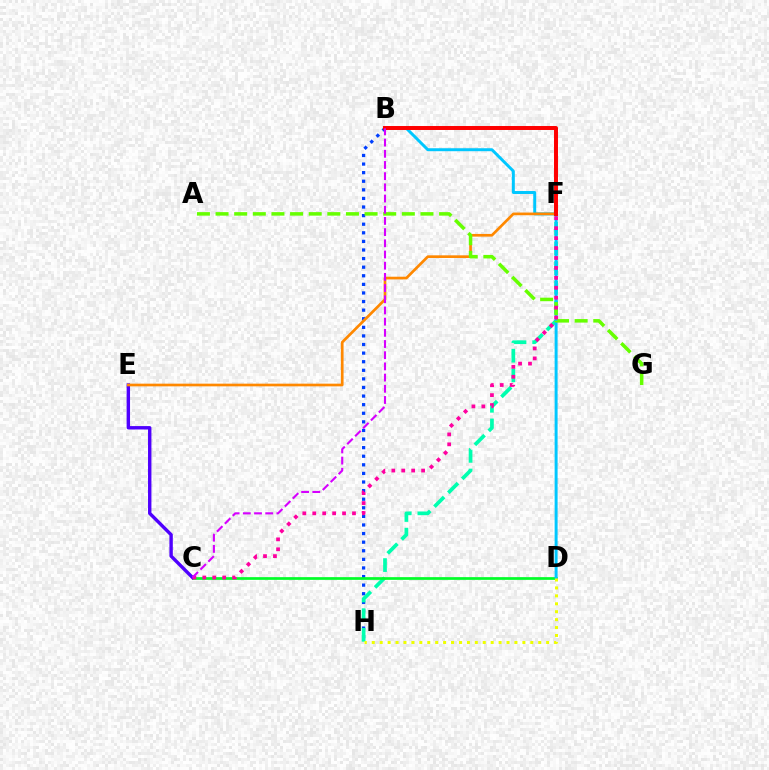{('B', 'H'): [{'color': '#003fff', 'line_style': 'dotted', 'thickness': 2.33}], ('F', 'H'): [{'color': '#00ffaf', 'line_style': 'dashed', 'thickness': 2.67}], ('C', 'D'): [{'color': '#00ff27', 'line_style': 'solid', 'thickness': 1.95}], ('B', 'D'): [{'color': '#00c7ff', 'line_style': 'solid', 'thickness': 2.13}], ('C', 'E'): [{'color': '#4f00ff', 'line_style': 'solid', 'thickness': 2.45}], ('E', 'F'): [{'color': '#ff8800', 'line_style': 'solid', 'thickness': 1.93}], ('B', 'F'): [{'color': '#ff0000', 'line_style': 'solid', 'thickness': 2.86}], ('A', 'G'): [{'color': '#66ff00', 'line_style': 'dashed', 'thickness': 2.53}], ('C', 'F'): [{'color': '#ff00a0', 'line_style': 'dotted', 'thickness': 2.7}], ('B', 'C'): [{'color': '#d600ff', 'line_style': 'dashed', 'thickness': 1.52}], ('D', 'H'): [{'color': '#eeff00', 'line_style': 'dotted', 'thickness': 2.15}]}